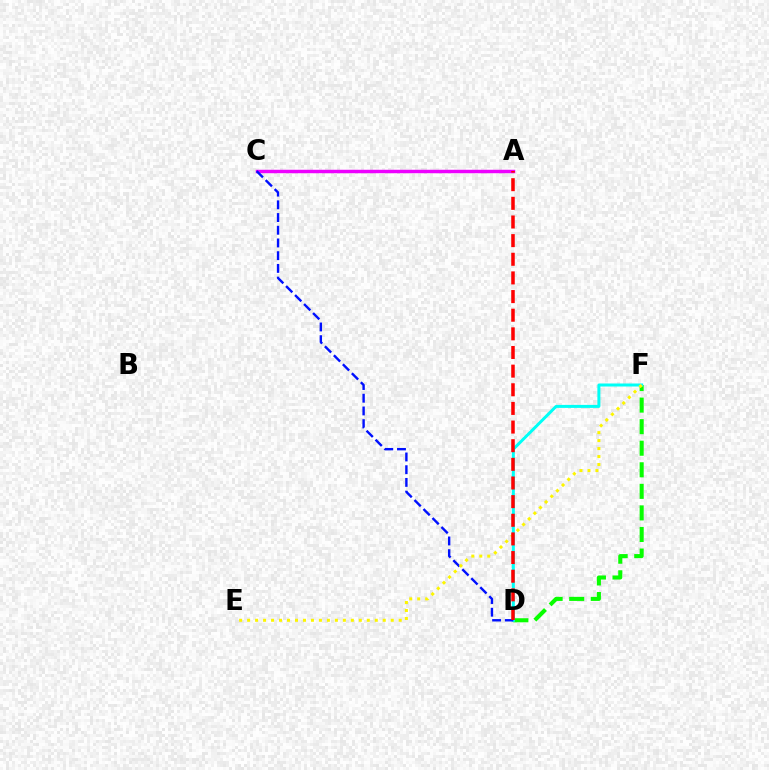{('D', 'F'): [{'color': '#08ff00', 'line_style': 'dashed', 'thickness': 2.93}, {'color': '#00fff6', 'line_style': 'solid', 'thickness': 2.16}], ('A', 'C'): [{'color': '#ee00ff', 'line_style': 'solid', 'thickness': 2.49}], ('C', 'D'): [{'color': '#0010ff', 'line_style': 'dashed', 'thickness': 1.73}], ('E', 'F'): [{'color': '#fcf500', 'line_style': 'dotted', 'thickness': 2.17}], ('A', 'D'): [{'color': '#ff0000', 'line_style': 'dashed', 'thickness': 2.53}]}